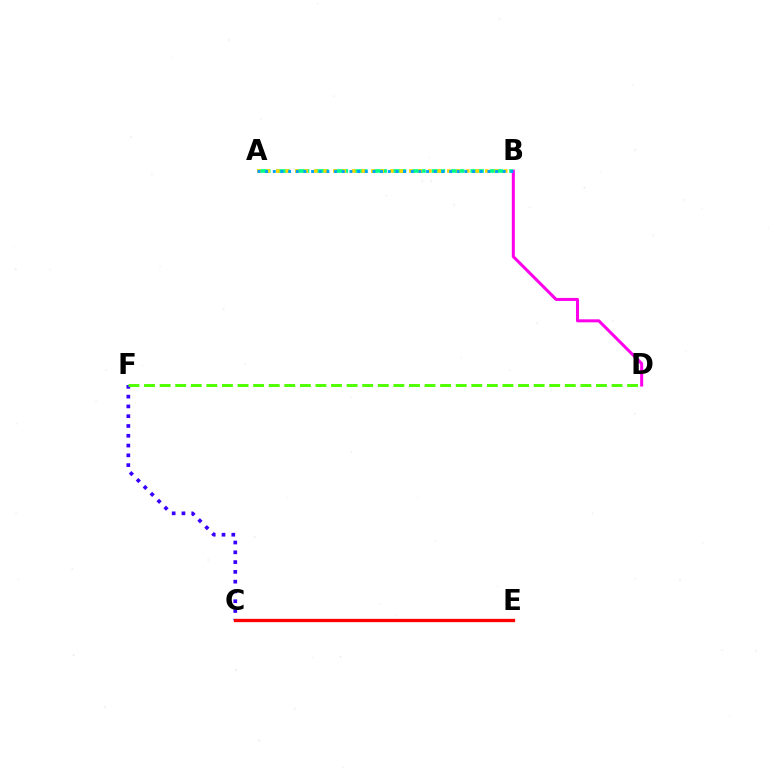{('C', 'F'): [{'color': '#3700ff', 'line_style': 'dotted', 'thickness': 2.66}], ('C', 'E'): [{'color': '#ff0000', 'line_style': 'solid', 'thickness': 2.37}], ('B', 'D'): [{'color': '#ff00ed', 'line_style': 'solid', 'thickness': 2.18}], ('D', 'F'): [{'color': '#4fff00', 'line_style': 'dashed', 'thickness': 2.12}], ('A', 'B'): [{'color': '#00ff86', 'line_style': 'dashed', 'thickness': 2.64}, {'color': '#ffd500', 'line_style': 'dotted', 'thickness': 2.58}, {'color': '#009eff', 'line_style': 'dotted', 'thickness': 2.08}]}